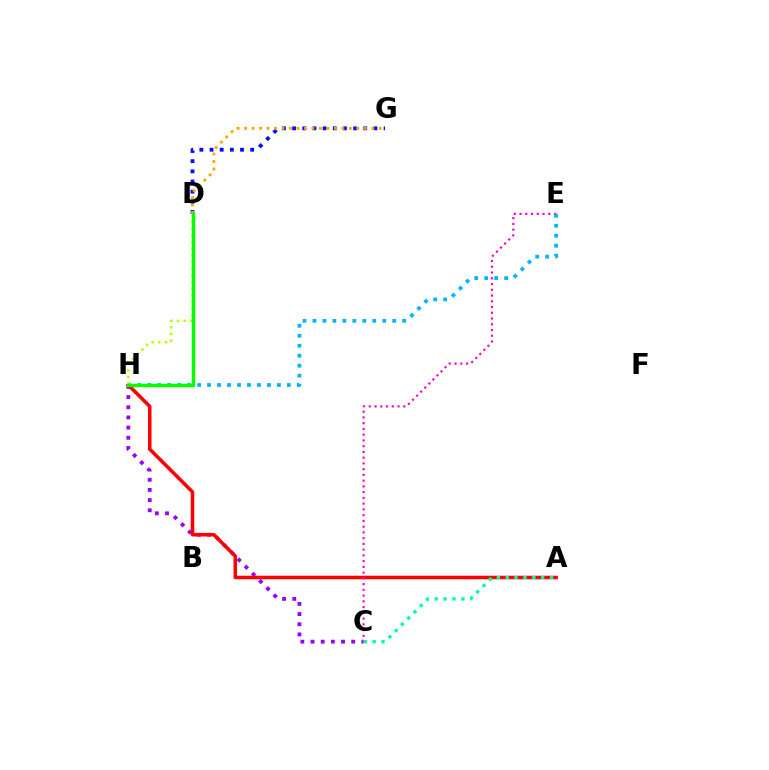{('D', 'G'): [{'color': '#0010ff', 'line_style': 'dotted', 'thickness': 2.76}, {'color': '#ffa500', 'line_style': 'dotted', 'thickness': 2.03}], ('C', 'H'): [{'color': '#9b00ff', 'line_style': 'dotted', 'thickness': 2.76}], ('A', 'H'): [{'color': '#ff0000', 'line_style': 'solid', 'thickness': 2.54}], ('C', 'E'): [{'color': '#ff00bd', 'line_style': 'dotted', 'thickness': 1.56}], ('A', 'C'): [{'color': '#00ff9d', 'line_style': 'dotted', 'thickness': 2.41}], ('E', 'H'): [{'color': '#00b5ff', 'line_style': 'dotted', 'thickness': 2.71}], ('D', 'H'): [{'color': '#b3ff00', 'line_style': 'dotted', 'thickness': 1.81}, {'color': '#08ff00', 'line_style': 'solid', 'thickness': 2.49}]}